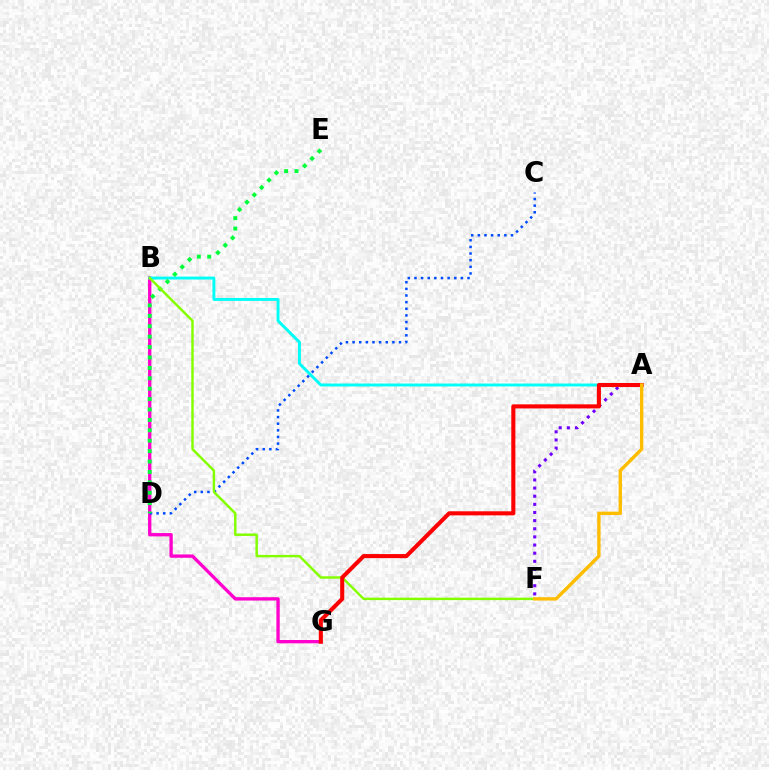{('B', 'G'): [{'color': '#ff00cf', 'line_style': 'solid', 'thickness': 2.39}], ('A', 'B'): [{'color': '#00fff6', 'line_style': 'solid', 'thickness': 2.11}], ('C', 'D'): [{'color': '#004bff', 'line_style': 'dotted', 'thickness': 1.8}], ('A', 'F'): [{'color': '#7200ff', 'line_style': 'dotted', 'thickness': 2.21}, {'color': '#ffbd00', 'line_style': 'solid', 'thickness': 2.43}], ('D', 'E'): [{'color': '#00ff39', 'line_style': 'dotted', 'thickness': 2.83}], ('B', 'F'): [{'color': '#84ff00', 'line_style': 'solid', 'thickness': 1.77}], ('A', 'G'): [{'color': '#ff0000', 'line_style': 'solid', 'thickness': 2.94}]}